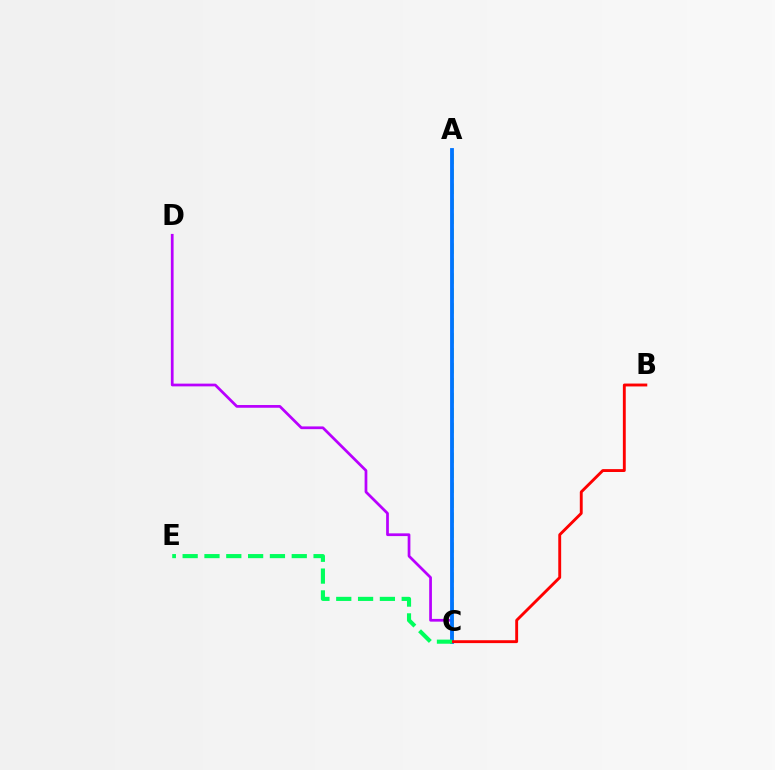{('C', 'D'): [{'color': '#b900ff', 'line_style': 'solid', 'thickness': 1.97}], ('A', 'C'): [{'color': '#d1ff00', 'line_style': 'dashed', 'thickness': 2.03}, {'color': '#0074ff', 'line_style': 'solid', 'thickness': 2.75}], ('B', 'C'): [{'color': '#ff0000', 'line_style': 'solid', 'thickness': 2.07}], ('C', 'E'): [{'color': '#00ff5c', 'line_style': 'dashed', 'thickness': 2.96}]}